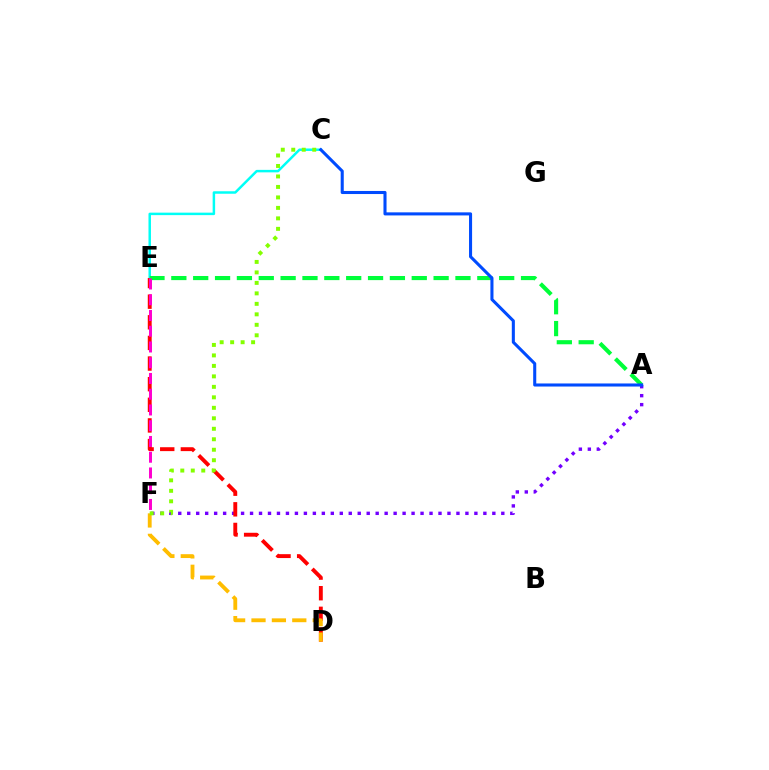{('C', 'E'): [{'color': '#00fff6', 'line_style': 'solid', 'thickness': 1.79}], ('A', 'F'): [{'color': '#7200ff', 'line_style': 'dotted', 'thickness': 2.44}], ('D', 'E'): [{'color': '#ff0000', 'line_style': 'dashed', 'thickness': 2.8}], ('D', 'F'): [{'color': '#ffbd00', 'line_style': 'dashed', 'thickness': 2.77}], ('C', 'F'): [{'color': '#84ff00', 'line_style': 'dotted', 'thickness': 2.85}], ('A', 'E'): [{'color': '#00ff39', 'line_style': 'dashed', 'thickness': 2.97}], ('A', 'C'): [{'color': '#004bff', 'line_style': 'solid', 'thickness': 2.21}], ('E', 'F'): [{'color': '#ff00cf', 'line_style': 'dashed', 'thickness': 2.14}]}